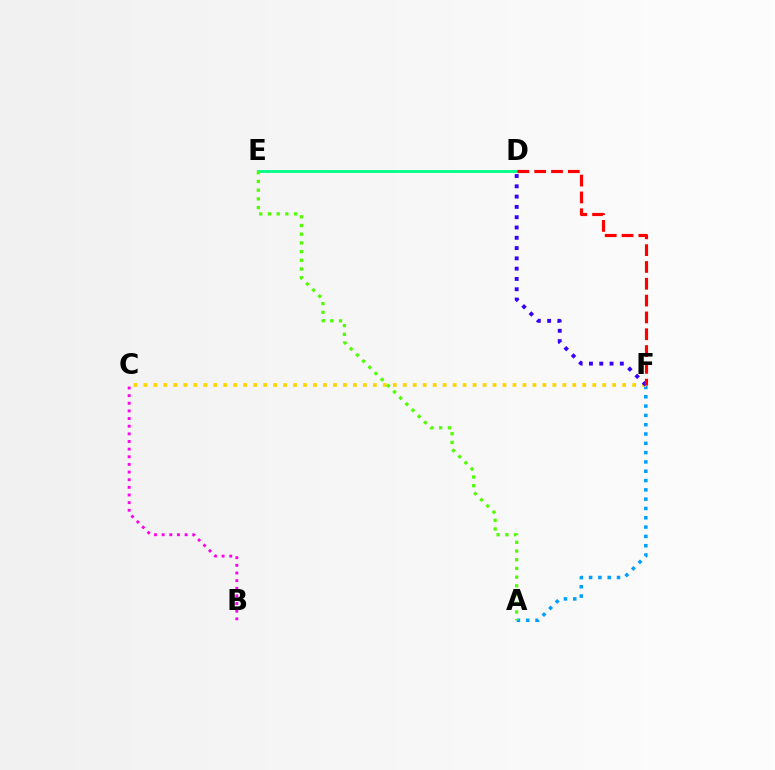{('A', 'F'): [{'color': '#009eff', 'line_style': 'dotted', 'thickness': 2.53}], ('C', 'F'): [{'color': '#ffd500', 'line_style': 'dotted', 'thickness': 2.71}], ('D', 'E'): [{'color': '#00ff86', 'line_style': 'solid', 'thickness': 2.03}], ('D', 'F'): [{'color': '#3700ff', 'line_style': 'dotted', 'thickness': 2.8}, {'color': '#ff0000', 'line_style': 'dashed', 'thickness': 2.28}], ('A', 'E'): [{'color': '#4fff00', 'line_style': 'dotted', 'thickness': 2.37}], ('B', 'C'): [{'color': '#ff00ed', 'line_style': 'dotted', 'thickness': 2.08}]}